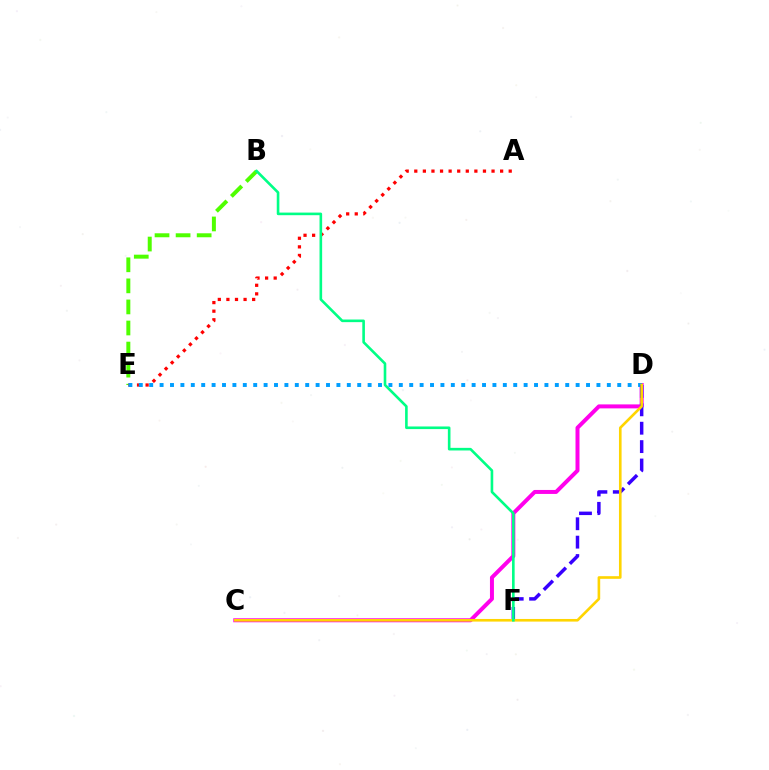{('B', 'E'): [{'color': '#4fff00', 'line_style': 'dashed', 'thickness': 2.86}], ('A', 'E'): [{'color': '#ff0000', 'line_style': 'dotted', 'thickness': 2.33}], ('C', 'D'): [{'color': '#ff00ed', 'line_style': 'solid', 'thickness': 2.87}, {'color': '#ffd500', 'line_style': 'solid', 'thickness': 1.89}], ('D', 'E'): [{'color': '#009eff', 'line_style': 'dotted', 'thickness': 2.83}], ('D', 'F'): [{'color': '#3700ff', 'line_style': 'dashed', 'thickness': 2.5}], ('B', 'F'): [{'color': '#00ff86', 'line_style': 'solid', 'thickness': 1.88}]}